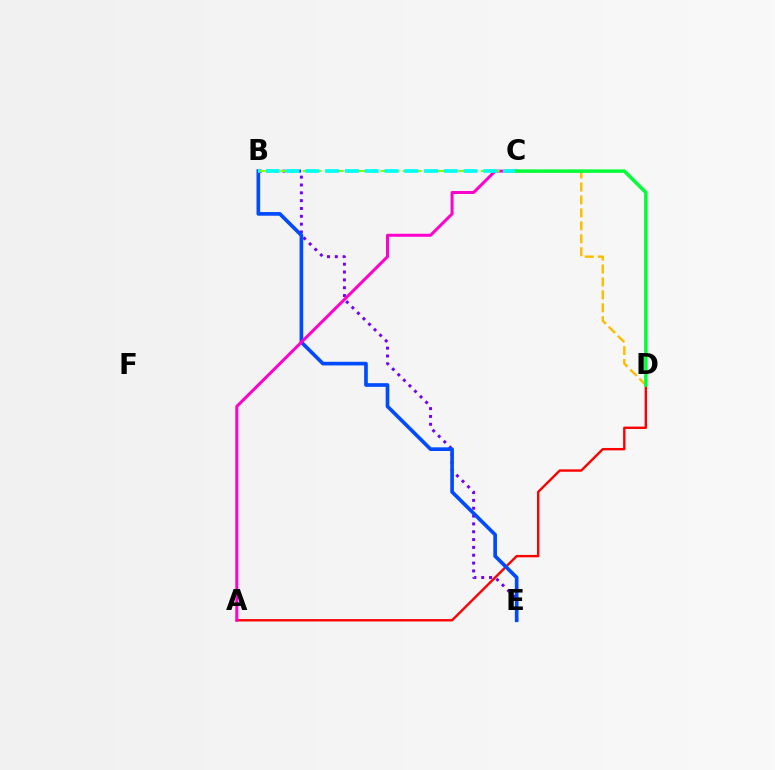{('A', 'D'): [{'color': '#ff0000', 'line_style': 'solid', 'thickness': 1.72}], ('B', 'E'): [{'color': '#7200ff', 'line_style': 'dotted', 'thickness': 2.13}, {'color': '#004bff', 'line_style': 'solid', 'thickness': 2.64}], ('A', 'C'): [{'color': '#ff00cf', 'line_style': 'solid', 'thickness': 2.16}], ('B', 'C'): [{'color': '#84ff00', 'line_style': 'dashed', 'thickness': 1.51}, {'color': '#00fff6', 'line_style': 'dashed', 'thickness': 2.69}], ('C', 'D'): [{'color': '#ffbd00', 'line_style': 'dashed', 'thickness': 1.76}, {'color': '#00ff39', 'line_style': 'solid', 'thickness': 2.51}]}